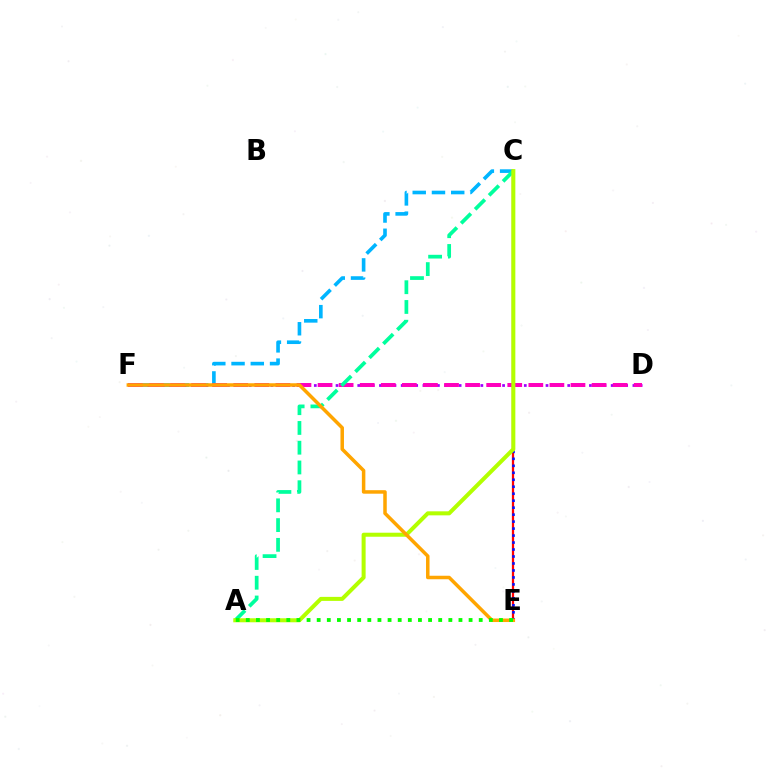{('C', 'F'): [{'color': '#00b5ff', 'line_style': 'dashed', 'thickness': 2.61}], ('D', 'F'): [{'color': '#9b00ff', 'line_style': 'dotted', 'thickness': 1.97}, {'color': '#ff00bd', 'line_style': 'dashed', 'thickness': 2.86}], ('C', 'E'): [{'color': '#ff0000', 'line_style': 'solid', 'thickness': 1.62}, {'color': '#0010ff', 'line_style': 'dotted', 'thickness': 1.9}], ('A', 'C'): [{'color': '#00ff9d', 'line_style': 'dashed', 'thickness': 2.68}, {'color': '#b3ff00', 'line_style': 'solid', 'thickness': 2.9}], ('E', 'F'): [{'color': '#ffa500', 'line_style': 'solid', 'thickness': 2.52}], ('A', 'E'): [{'color': '#08ff00', 'line_style': 'dotted', 'thickness': 2.75}]}